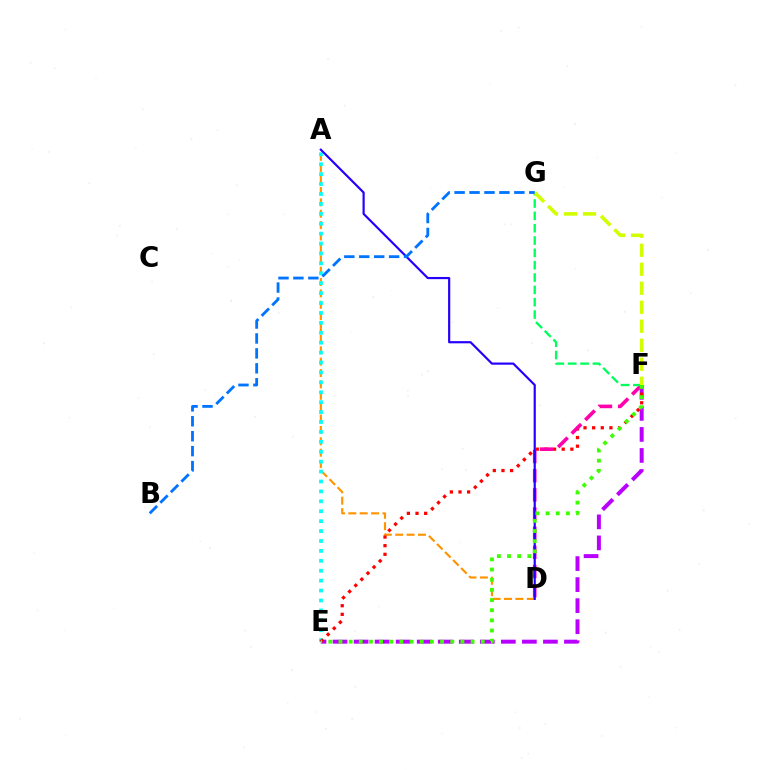{('A', 'D'): [{'color': '#ff9400', 'line_style': 'dashed', 'thickness': 1.55}, {'color': '#2500ff', 'line_style': 'solid', 'thickness': 1.57}], ('E', 'F'): [{'color': '#b900ff', 'line_style': 'dashed', 'thickness': 2.86}, {'color': '#ff0000', 'line_style': 'dotted', 'thickness': 2.35}, {'color': '#3dff00', 'line_style': 'dotted', 'thickness': 2.76}], ('A', 'E'): [{'color': '#00fff6', 'line_style': 'dotted', 'thickness': 2.69}], ('D', 'F'): [{'color': '#ff00ac', 'line_style': 'dashed', 'thickness': 2.6}], ('F', 'G'): [{'color': '#00ff5c', 'line_style': 'dashed', 'thickness': 1.68}, {'color': '#d1ff00', 'line_style': 'dashed', 'thickness': 2.58}], ('B', 'G'): [{'color': '#0074ff', 'line_style': 'dashed', 'thickness': 2.03}]}